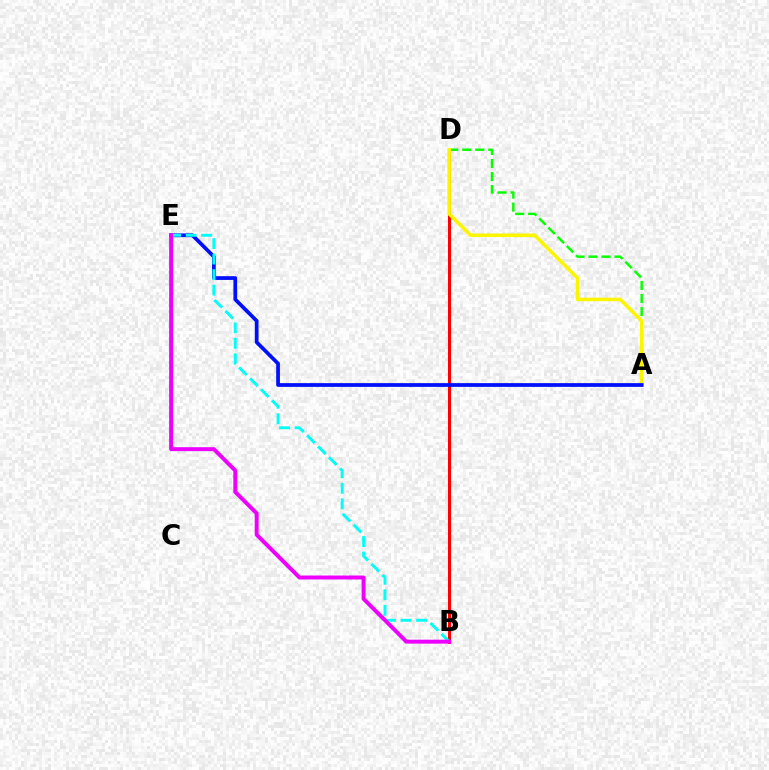{('B', 'D'): [{'color': '#ff0000', 'line_style': 'solid', 'thickness': 2.18}], ('A', 'D'): [{'color': '#08ff00', 'line_style': 'dashed', 'thickness': 1.77}, {'color': '#fcf500', 'line_style': 'solid', 'thickness': 2.55}], ('A', 'E'): [{'color': '#0010ff', 'line_style': 'solid', 'thickness': 2.69}], ('B', 'E'): [{'color': '#00fff6', 'line_style': 'dashed', 'thickness': 2.11}, {'color': '#ee00ff', 'line_style': 'solid', 'thickness': 2.85}]}